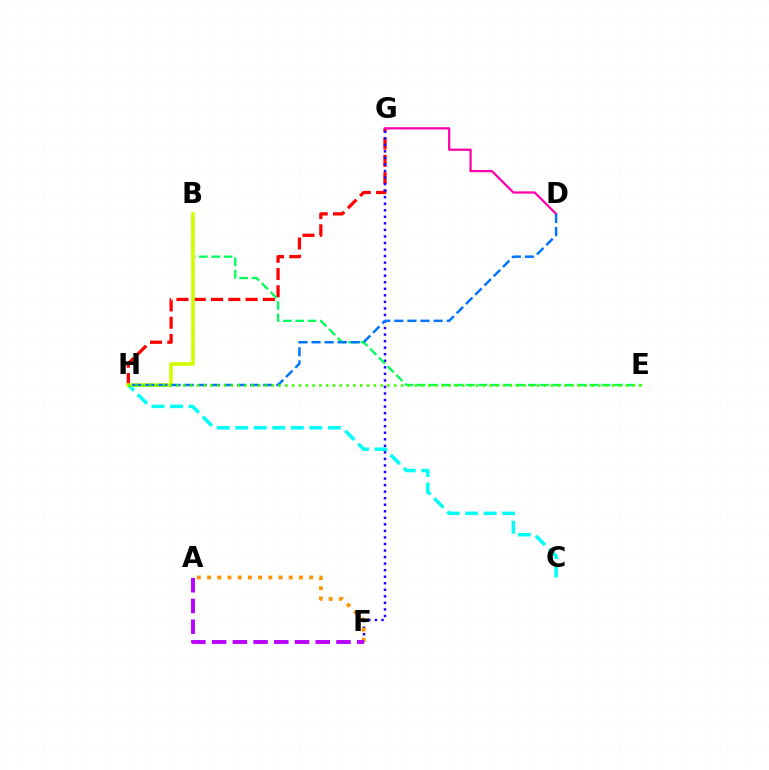{('C', 'H'): [{'color': '#00fff6', 'line_style': 'dashed', 'thickness': 2.52}], ('G', 'H'): [{'color': '#ff0000', 'line_style': 'dashed', 'thickness': 2.35}], ('F', 'G'): [{'color': '#2500ff', 'line_style': 'dotted', 'thickness': 1.78}], ('D', 'G'): [{'color': '#ff00ac', 'line_style': 'solid', 'thickness': 1.61}], ('B', 'E'): [{'color': '#00ff5c', 'line_style': 'dashed', 'thickness': 1.68}], ('B', 'H'): [{'color': '#d1ff00', 'line_style': 'solid', 'thickness': 2.62}], ('D', 'H'): [{'color': '#0074ff', 'line_style': 'dashed', 'thickness': 1.78}], ('E', 'H'): [{'color': '#3dff00', 'line_style': 'dotted', 'thickness': 1.85}], ('A', 'F'): [{'color': '#ff9400', 'line_style': 'dotted', 'thickness': 2.78}, {'color': '#b900ff', 'line_style': 'dashed', 'thickness': 2.82}]}